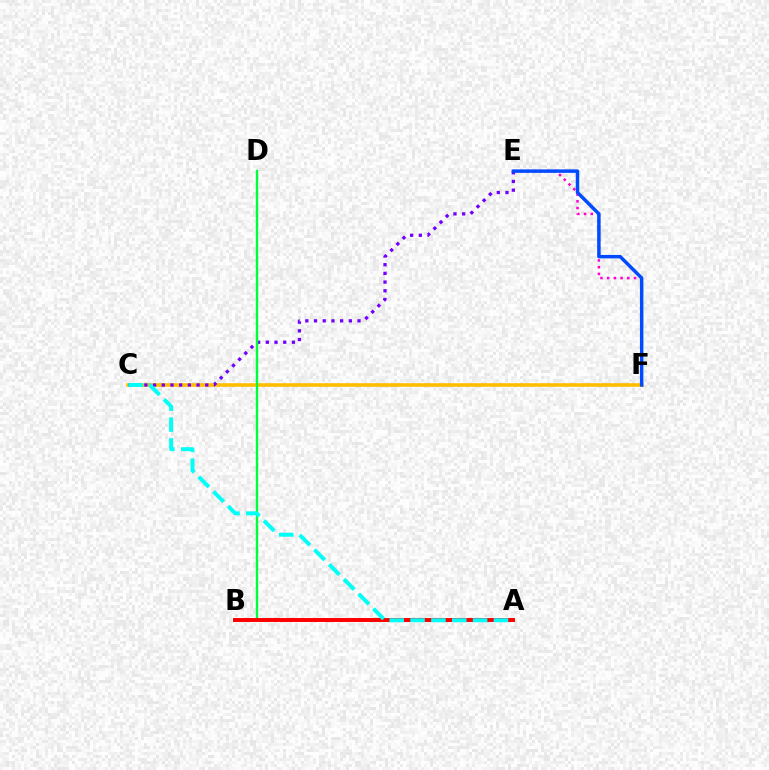{('A', 'B'): [{'color': '#84ff00', 'line_style': 'solid', 'thickness': 1.6}, {'color': '#ff0000', 'line_style': 'solid', 'thickness': 2.84}], ('E', 'F'): [{'color': '#ff00cf', 'line_style': 'dotted', 'thickness': 1.82}, {'color': '#004bff', 'line_style': 'solid', 'thickness': 2.49}], ('C', 'F'): [{'color': '#ffbd00', 'line_style': 'solid', 'thickness': 2.58}], ('C', 'E'): [{'color': '#7200ff', 'line_style': 'dotted', 'thickness': 2.36}], ('B', 'D'): [{'color': '#00ff39', 'line_style': 'solid', 'thickness': 1.7}], ('A', 'C'): [{'color': '#00fff6', 'line_style': 'dashed', 'thickness': 2.83}]}